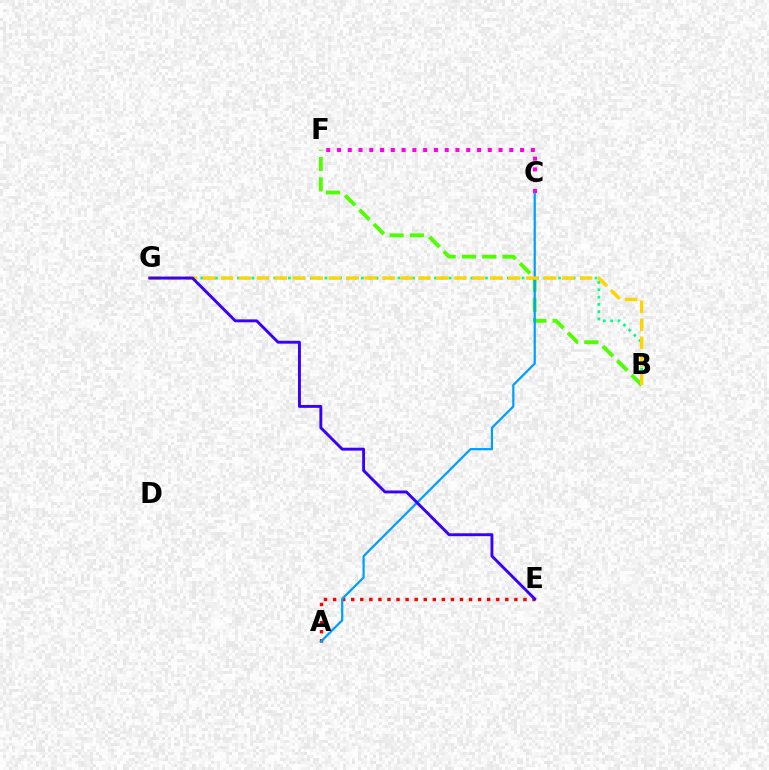{('A', 'E'): [{'color': '#ff0000', 'line_style': 'dotted', 'thickness': 2.46}], ('B', 'F'): [{'color': '#4fff00', 'line_style': 'dashed', 'thickness': 2.76}], ('B', 'G'): [{'color': '#00ff86', 'line_style': 'dotted', 'thickness': 1.98}, {'color': '#ffd500', 'line_style': 'dashed', 'thickness': 2.44}], ('A', 'C'): [{'color': '#009eff', 'line_style': 'solid', 'thickness': 1.6}], ('C', 'F'): [{'color': '#ff00ed', 'line_style': 'dotted', 'thickness': 2.93}], ('E', 'G'): [{'color': '#3700ff', 'line_style': 'solid', 'thickness': 2.09}]}